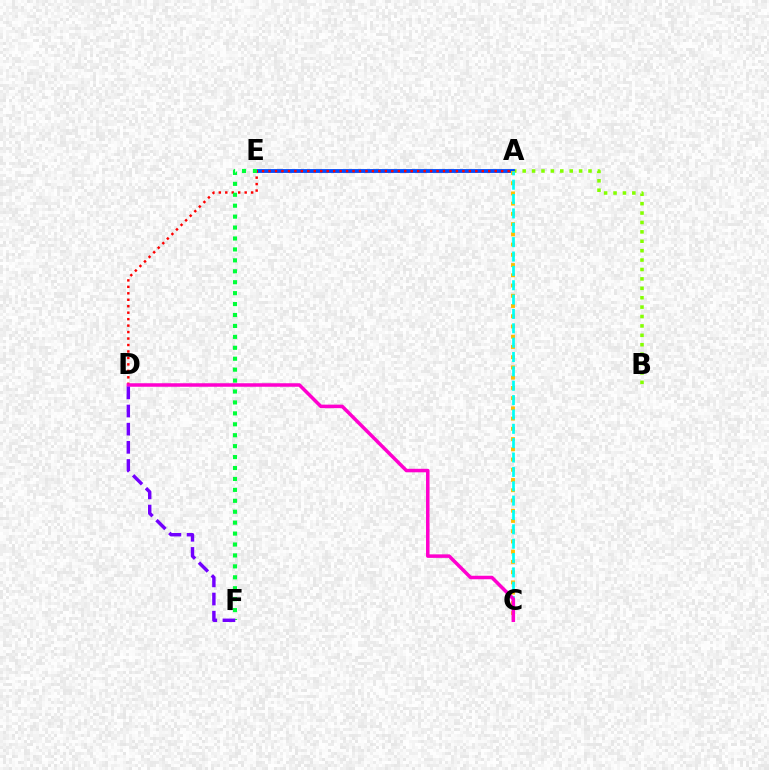{('A', 'B'): [{'color': '#84ff00', 'line_style': 'dotted', 'thickness': 2.56}], ('A', 'E'): [{'color': '#004bff', 'line_style': 'solid', 'thickness': 2.76}], ('A', 'D'): [{'color': '#ff0000', 'line_style': 'dotted', 'thickness': 1.76}], ('A', 'C'): [{'color': '#ffbd00', 'line_style': 'dotted', 'thickness': 2.78}, {'color': '#00fff6', 'line_style': 'dashed', 'thickness': 1.95}], ('E', 'F'): [{'color': '#00ff39', 'line_style': 'dotted', 'thickness': 2.97}], ('C', 'D'): [{'color': '#ff00cf', 'line_style': 'solid', 'thickness': 2.53}], ('D', 'F'): [{'color': '#7200ff', 'line_style': 'dashed', 'thickness': 2.47}]}